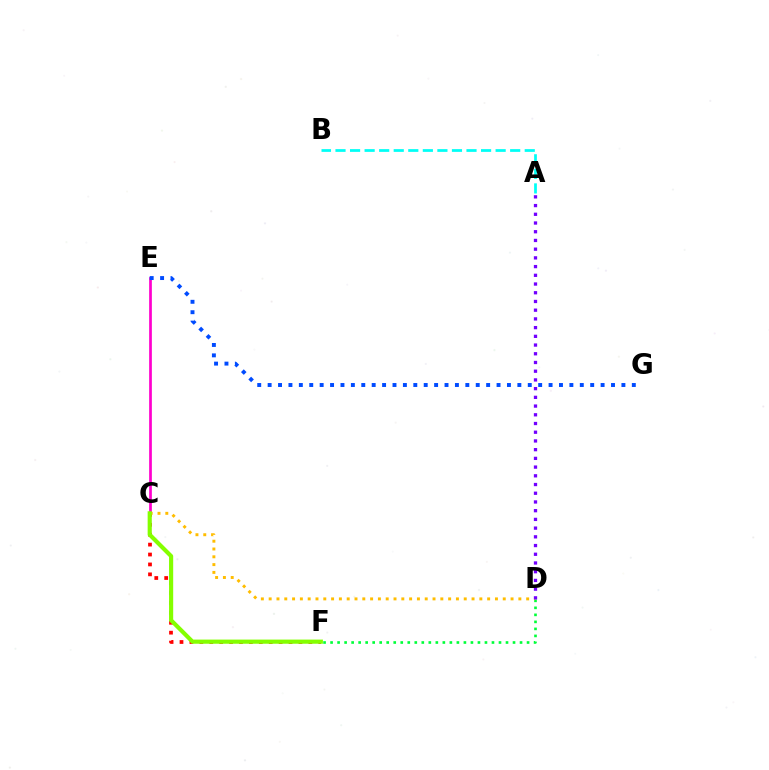{('C', 'E'): [{'color': '#ff00cf', 'line_style': 'solid', 'thickness': 1.95}], ('E', 'G'): [{'color': '#004bff', 'line_style': 'dotted', 'thickness': 2.83}], ('A', 'B'): [{'color': '#00fff6', 'line_style': 'dashed', 'thickness': 1.98}], ('C', 'F'): [{'color': '#ff0000', 'line_style': 'dotted', 'thickness': 2.69}, {'color': '#84ff00', 'line_style': 'solid', 'thickness': 2.99}], ('D', 'F'): [{'color': '#00ff39', 'line_style': 'dotted', 'thickness': 1.91}], ('C', 'D'): [{'color': '#ffbd00', 'line_style': 'dotted', 'thickness': 2.12}], ('A', 'D'): [{'color': '#7200ff', 'line_style': 'dotted', 'thickness': 2.37}]}